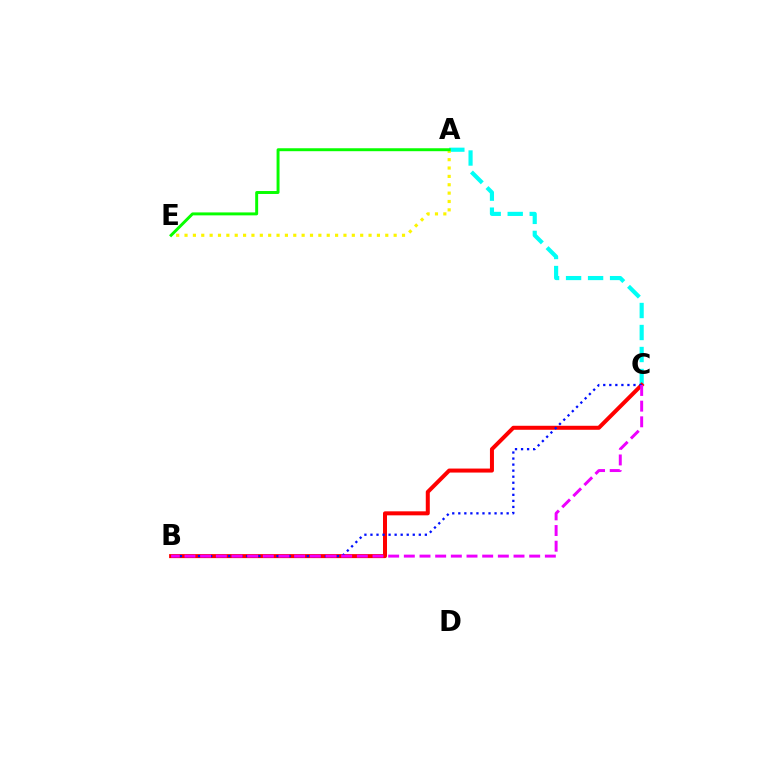{('A', 'C'): [{'color': '#00fff6', 'line_style': 'dashed', 'thickness': 2.99}], ('A', 'E'): [{'color': '#fcf500', 'line_style': 'dotted', 'thickness': 2.27}, {'color': '#08ff00', 'line_style': 'solid', 'thickness': 2.12}], ('B', 'C'): [{'color': '#ff0000', 'line_style': 'solid', 'thickness': 2.88}, {'color': '#0010ff', 'line_style': 'dotted', 'thickness': 1.64}, {'color': '#ee00ff', 'line_style': 'dashed', 'thickness': 2.13}]}